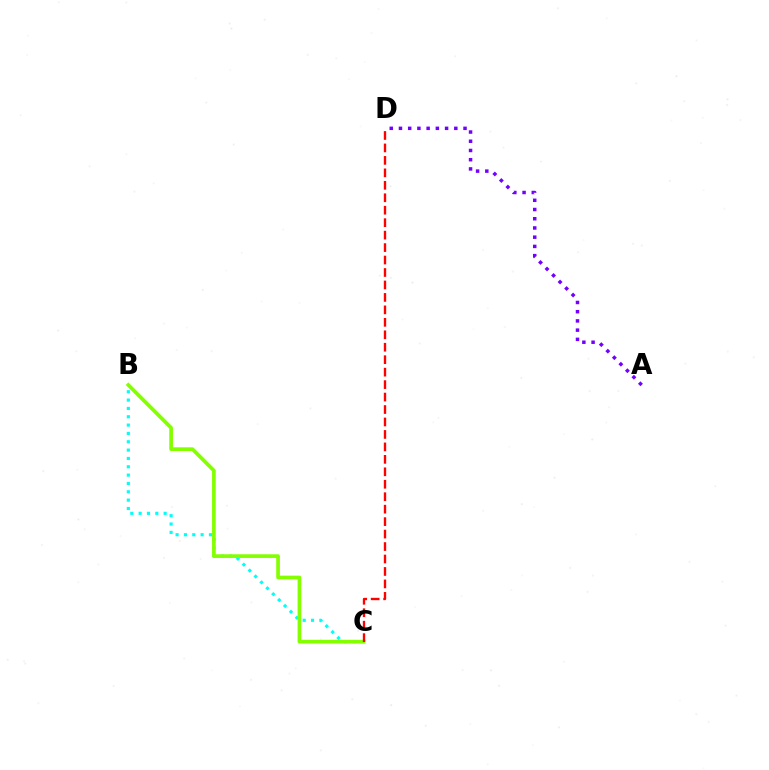{('B', 'C'): [{'color': '#00fff6', 'line_style': 'dotted', 'thickness': 2.27}, {'color': '#84ff00', 'line_style': 'solid', 'thickness': 2.66}], ('C', 'D'): [{'color': '#ff0000', 'line_style': 'dashed', 'thickness': 1.69}], ('A', 'D'): [{'color': '#7200ff', 'line_style': 'dotted', 'thickness': 2.51}]}